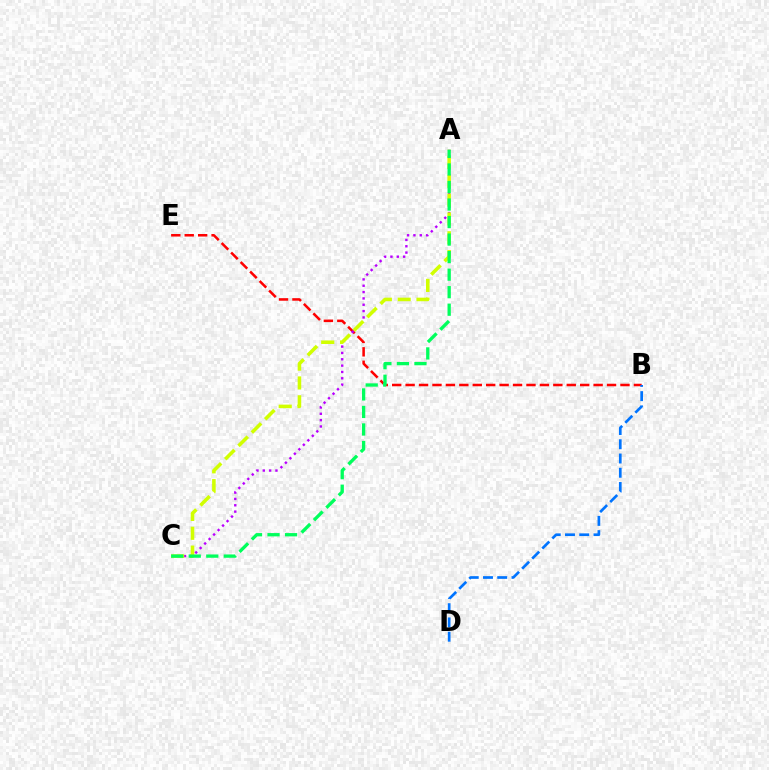{('B', 'E'): [{'color': '#ff0000', 'line_style': 'dashed', 'thickness': 1.82}], ('A', 'C'): [{'color': '#b900ff', 'line_style': 'dotted', 'thickness': 1.72}, {'color': '#d1ff00', 'line_style': 'dashed', 'thickness': 2.56}, {'color': '#00ff5c', 'line_style': 'dashed', 'thickness': 2.38}], ('B', 'D'): [{'color': '#0074ff', 'line_style': 'dashed', 'thickness': 1.94}]}